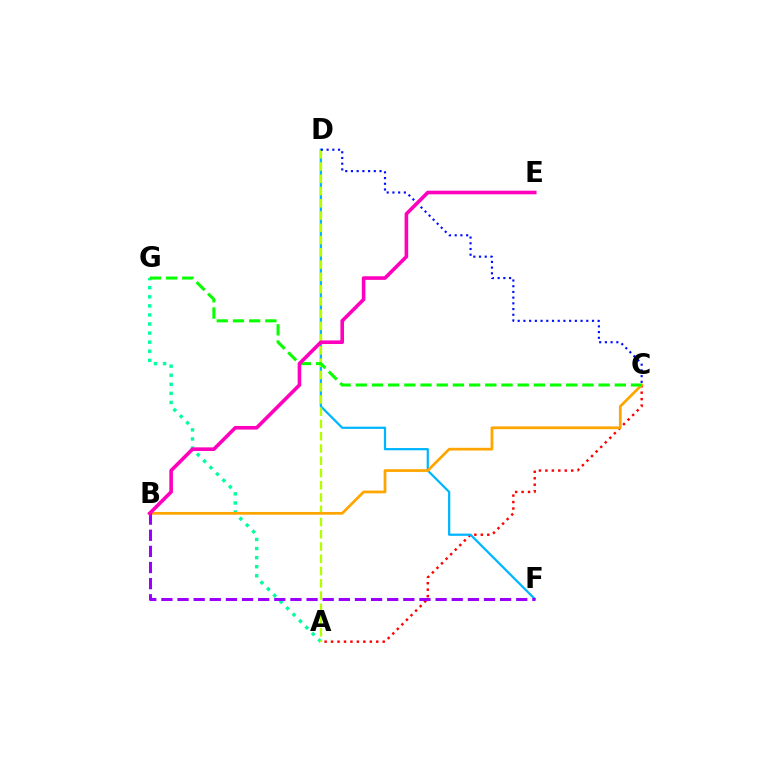{('A', 'C'): [{'color': '#ff0000', 'line_style': 'dotted', 'thickness': 1.75}], ('A', 'G'): [{'color': '#00ff9d', 'line_style': 'dotted', 'thickness': 2.47}], ('D', 'F'): [{'color': '#00b5ff', 'line_style': 'solid', 'thickness': 1.61}], ('A', 'D'): [{'color': '#b3ff00', 'line_style': 'dashed', 'thickness': 1.67}], ('B', 'C'): [{'color': '#ffa500', 'line_style': 'solid', 'thickness': 1.97}], ('B', 'F'): [{'color': '#9b00ff', 'line_style': 'dashed', 'thickness': 2.19}], ('C', 'G'): [{'color': '#08ff00', 'line_style': 'dashed', 'thickness': 2.2}], ('C', 'D'): [{'color': '#0010ff', 'line_style': 'dotted', 'thickness': 1.55}], ('B', 'E'): [{'color': '#ff00bd', 'line_style': 'solid', 'thickness': 2.6}]}